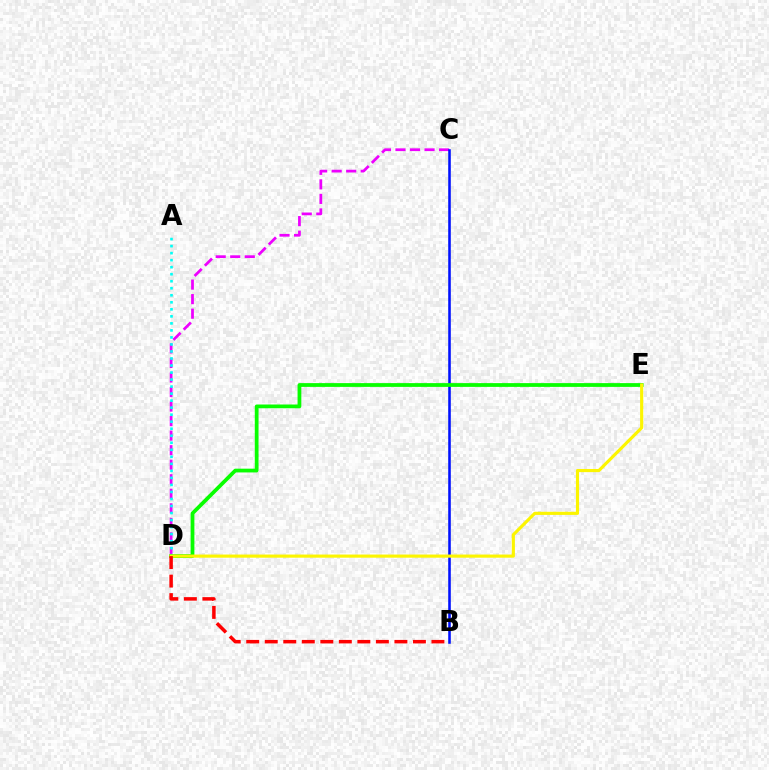{('C', 'D'): [{'color': '#ee00ff', 'line_style': 'dashed', 'thickness': 1.97}], ('B', 'C'): [{'color': '#0010ff', 'line_style': 'solid', 'thickness': 1.86}], ('A', 'D'): [{'color': '#00fff6', 'line_style': 'dotted', 'thickness': 1.91}], ('D', 'E'): [{'color': '#08ff00', 'line_style': 'solid', 'thickness': 2.71}, {'color': '#fcf500', 'line_style': 'solid', 'thickness': 2.26}], ('B', 'D'): [{'color': '#ff0000', 'line_style': 'dashed', 'thickness': 2.52}]}